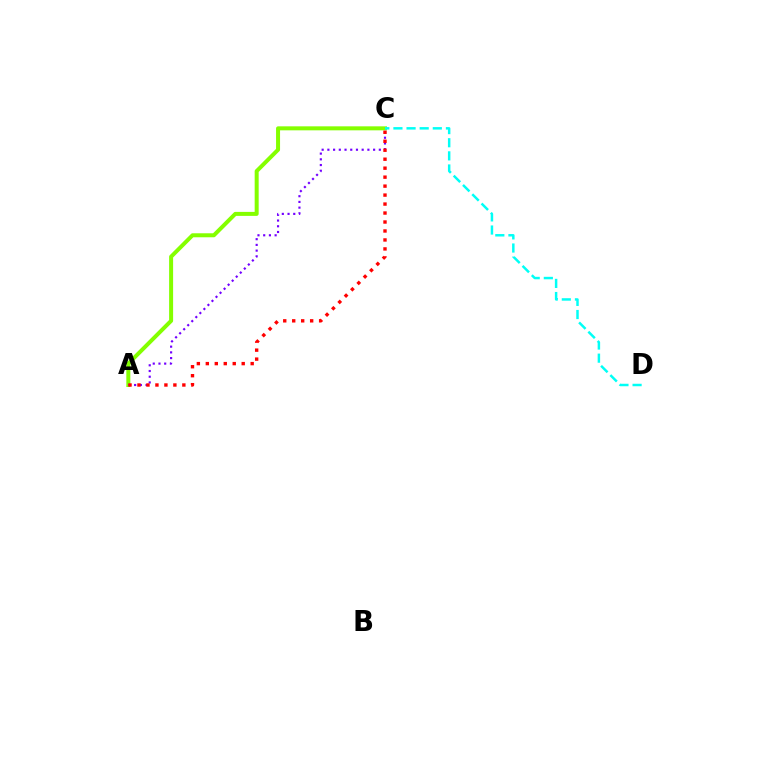{('A', 'C'): [{'color': '#84ff00', 'line_style': 'solid', 'thickness': 2.88}, {'color': '#7200ff', 'line_style': 'dotted', 'thickness': 1.55}, {'color': '#ff0000', 'line_style': 'dotted', 'thickness': 2.44}], ('C', 'D'): [{'color': '#00fff6', 'line_style': 'dashed', 'thickness': 1.78}]}